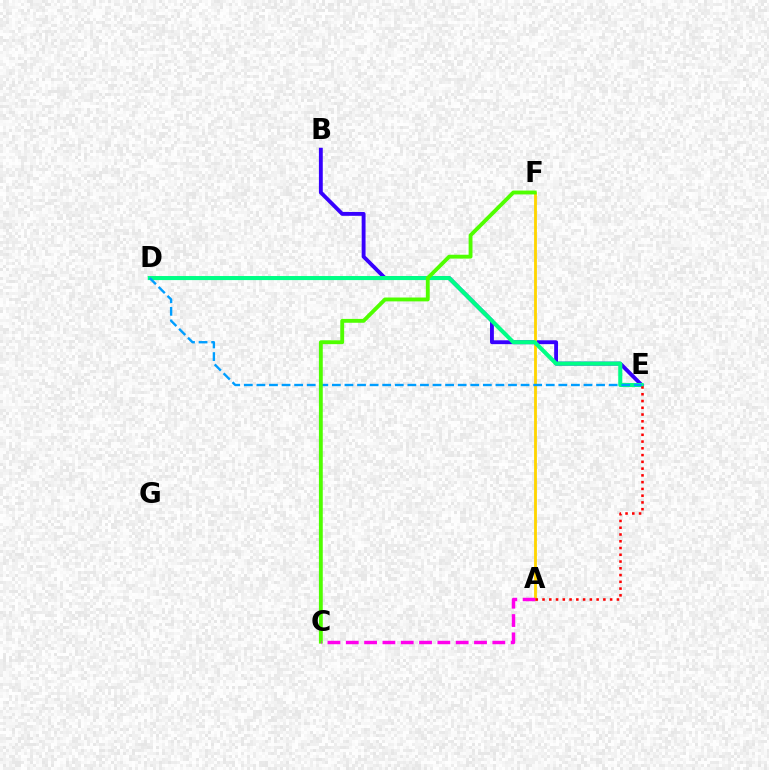{('B', 'E'): [{'color': '#3700ff', 'line_style': 'solid', 'thickness': 2.78}], ('A', 'F'): [{'color': '#ffd500', 'line_style': 'solid', 'thickness': 2.03}], ('D', 'E'): [{'color': '#00ff86', 'line_style': 'solid', 'thickness': 2.93}, {'color': '#009eff', 'line_style': 'dashed', 'thickness': 1.71}], ('C', 'F'): [{'color': '#4fff00', 'line_style': 'solid', 'thickness': 2.78}], ('A', 'C'): [{'color': '#ff00ed', 'line_style': 'dashed', 'thickness': 2.49}], ('A', 'E'): [{'color': '#ff0000', 'line_style': 'dotted', 'thickness': 1.84}]}